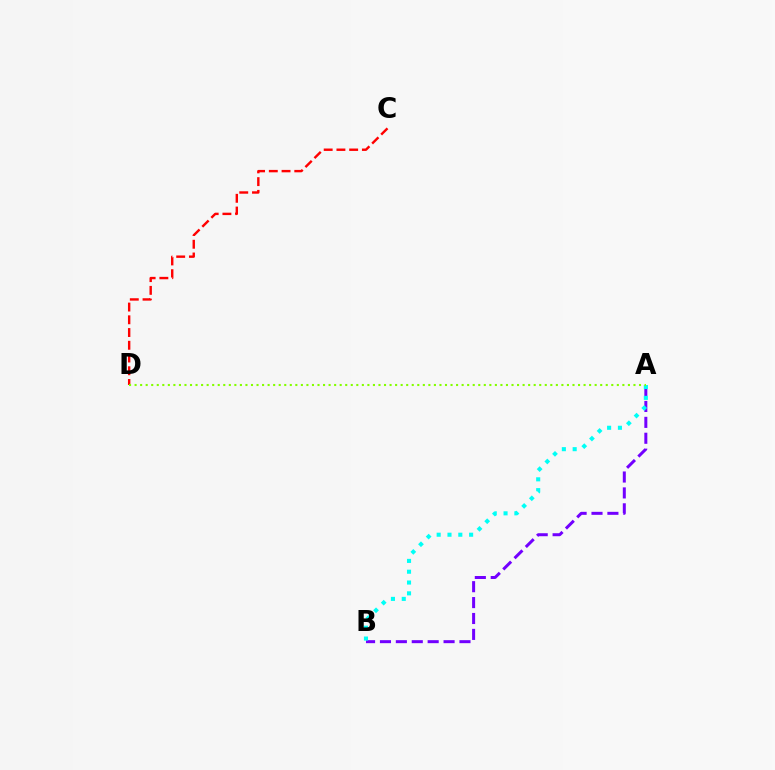{('A', 'B'): [{'color': '#7200ff', 'line_style': 'dashed', 'thickness': 2.16}, {'color': '#00fff6', 'line_style': 'dotted', 'thickness': 2.94}], ('C', 'D'): [{'color': '#ff0000', 'line_style': 'dashed', 'thickness': 1.73}], ('A', 'D'): [{'color': '#84ff00', 'line_style': 'dotted', 'thickness': 1.51}]}